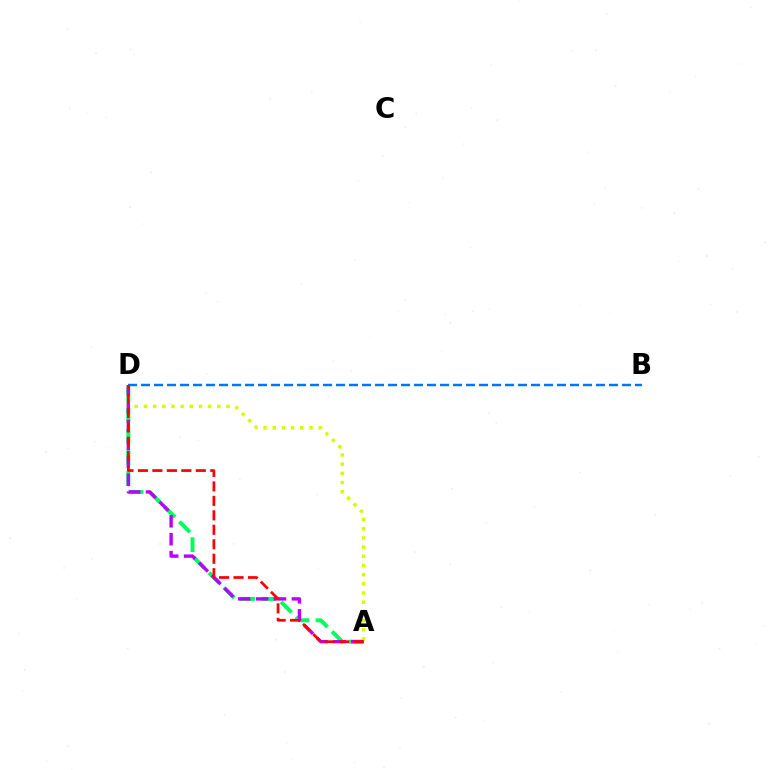{('A', 'D'): [{'color': '#00ff5c', 'line_style': 'dashed', 'thickness': 2.86}, {'color': '#d1ff00', 'line_style': 'dotted', 'thickness': 2.49}, {'color': '#b900ff', 'line_style': 'dashed', 'thickness': 2.44}, {'color': '#ff0000', 'line_style': 'dashed', 'thickness': 1.97}], ('B', 'D'): [{'color': '#0074ff', 'line_style': 'dashed', 'thickness': 1.77}]}